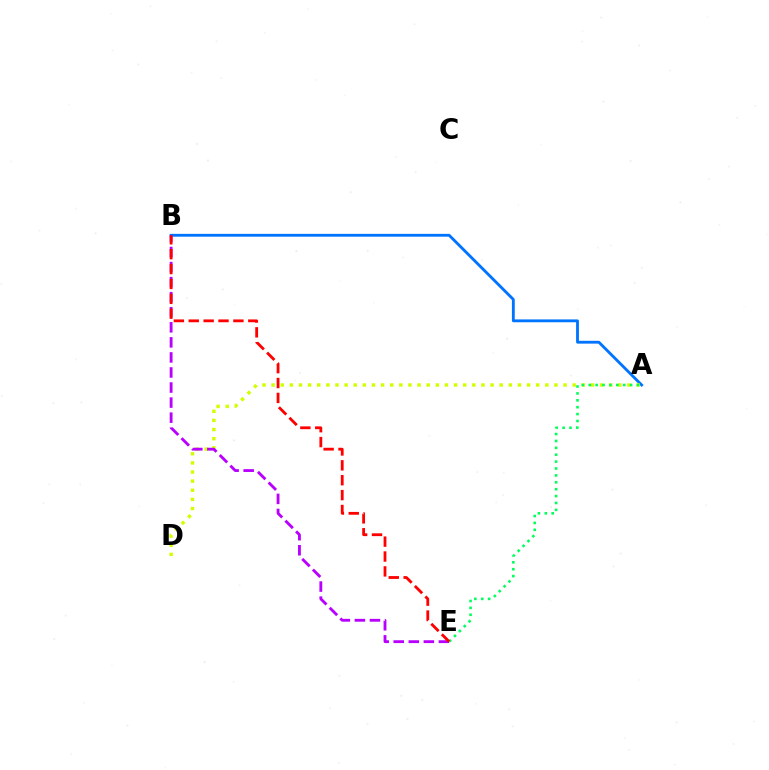{('A', 'B'): [{'color': '#0074ff', 'line_style': 'solid', 'thickness': 2.04}], ('A', 'D'): [{'color': '#d1ff00', 'line_style': 'dotted', 'thickness': 2.48}], ('B', 'E'): [{'color': '#b900ff', 'line_style': 'dashed', 'thickness': 2.05}, {'color': '#ff0000', 'line_style': 'dashed', 'thickness': 2.02}], ('A', 'E'): [{'color': '#00ff5c', 'line_style': 'dotted', 'thickness': 1.87}]}